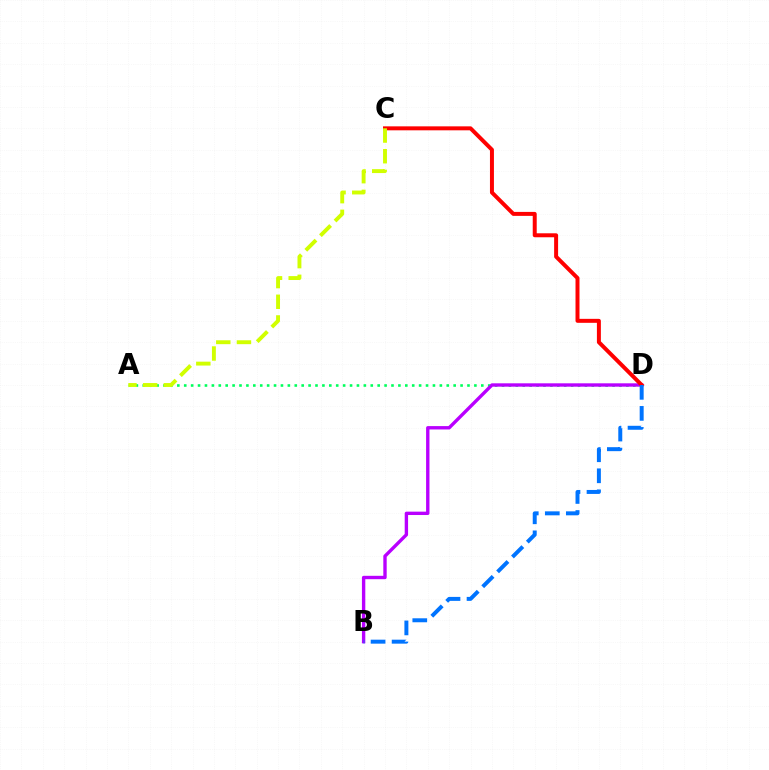{('A', 'D'): [{'color': '#00ff5c', 'line_style': 'dotted', 'thickness': 1.88}], ('B', 'D'): [{'color': '#b900ff', 'line_style': 'solid', 'thickness': 2.43}, {'color': '#0074ff', 'line_style': 'dashed', 'thickness': 2.86}], ('C', 'D'): [{'color': '#ff0000', 'line_style': 'solid', 'thickness': 2.86}], ('A', 'C'): [{'color': '#d1ff00', 'line_style': 'dashed', 'thickness': 2.81}]}